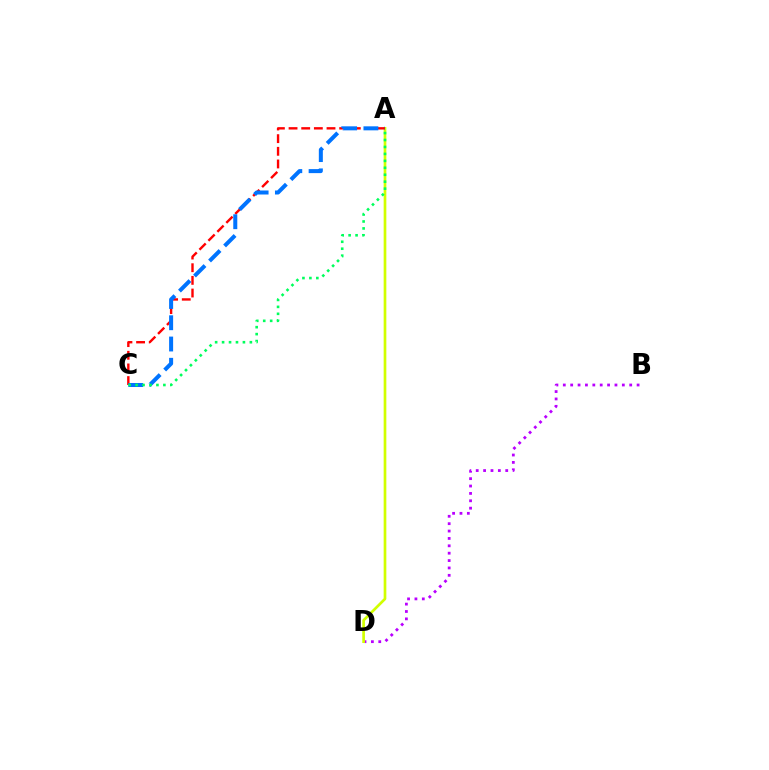{('B', 'D'): [{'color': '#b900ff', 'line_style': 'dotted', 'thickness': 2.0}], ('A', 'D'): [{'color': '#d1ff00', 'line_style': 'solid', 'thickness': 1.93}], ('A', 'C'): [{'color': '#ff0000', 'line_style': 'dashed', 'thickness': 1.72}, {'color': '#0074ff', 'line_style': 'dashed', 'thickness': 2.89}, {'color': '#00ff5c', 'line_style': 'dotted', 'thickness': 1.89}]}